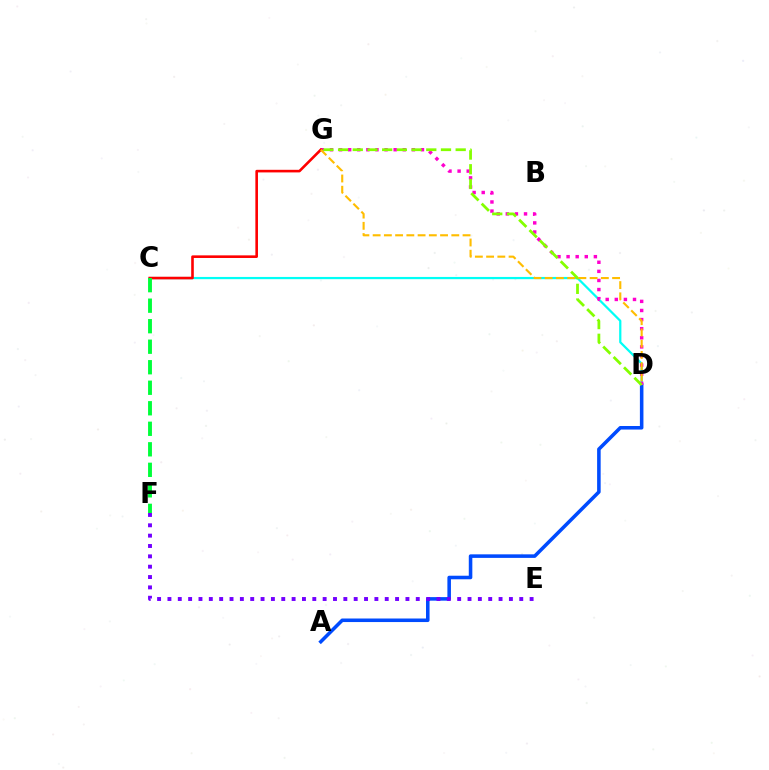{('C', 'D'): [{'color': '#00fff6', 'line_style': 'solid', 'thickness': 1.61}], ('A', 'D'): [{'color': '#004bff', 'line_style': 'solid', 'thickness': 2.56}], ('D', 'G'): [{'color': '#ff00cf', 'line_style': 'dotted', 'thickness': 2.47}, {'color': '#84ff00', 'line_style': 'dashed', 'thickness': 2.0}, {'color': '#ffbd00', 'line_style': 'dashed', 'thickness': 1.53}], ('C', 'G'): [{'color': '#ff0000', 'line_style': 'solid', 'thickness': 1.88}], ('E', 'F'): [{'color': '#7200ff', 'line_style': 'dotted', 'thickness': 2.81}], ('C', 'F'): [{'color': '#00ff39', 'line_style': 'dashed', 'thickness': 2.79}]}